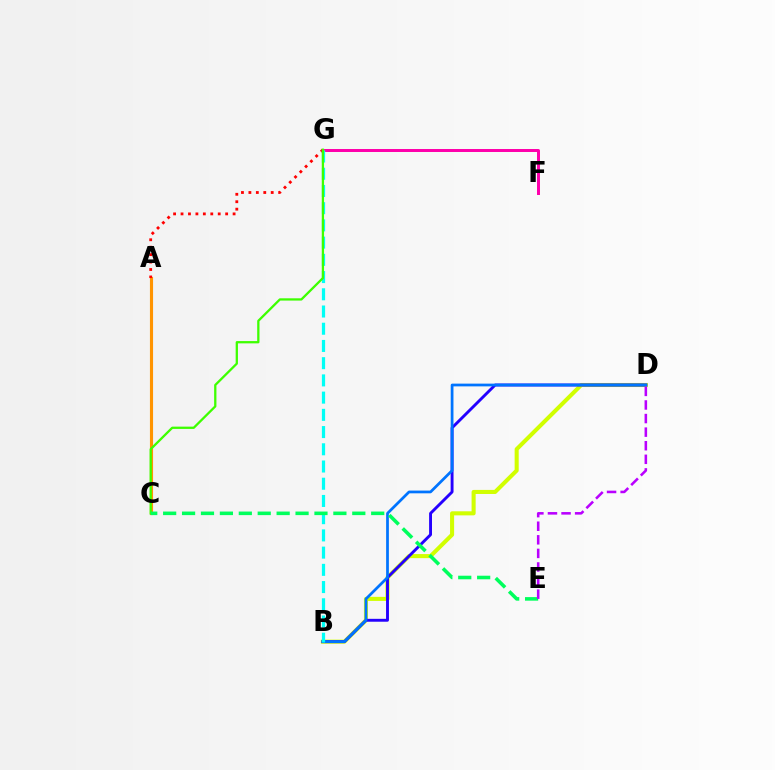{('B', 'D'): [{'color': '#d1ff00', 'line_style': 'solid', 'thickness': 2.93}, {'color': '#2500ff', 'line_style': 'solid', 'thickness': 2.08}, {'color': '#0074ff', 'line_style': 'solid', 'thickness': 1.98}], ('A', 'C'): [{'color': '#ff9400', 'line_style': 'solid', 'thickness': 2.25}], ('A', 'G'): [{'color': '#ff0000', 'line_style': 'dotted', 'thickness': 2.02}], ('F', 'G'): [{'color': '#ff00ac', 'line_style': 'solid', 'thickness': 2.14}], ('B', 'G'): [{'color': '#00fff6', 'line_style': 'dashed', 'thickness': 2.34}], ('C', 'G'): [{'color': '#3dff00', 'line_style': 'solid', 'thickness': 1.64}], ('C', 'E'): [{'color': '#00ff5c', 'line_style': 'dashed', 'thickness': 2.57}], ('D', 'E'): [{'color': '#b900ff', 'line_style': 'dashed', 'thickness': 1.85}]}